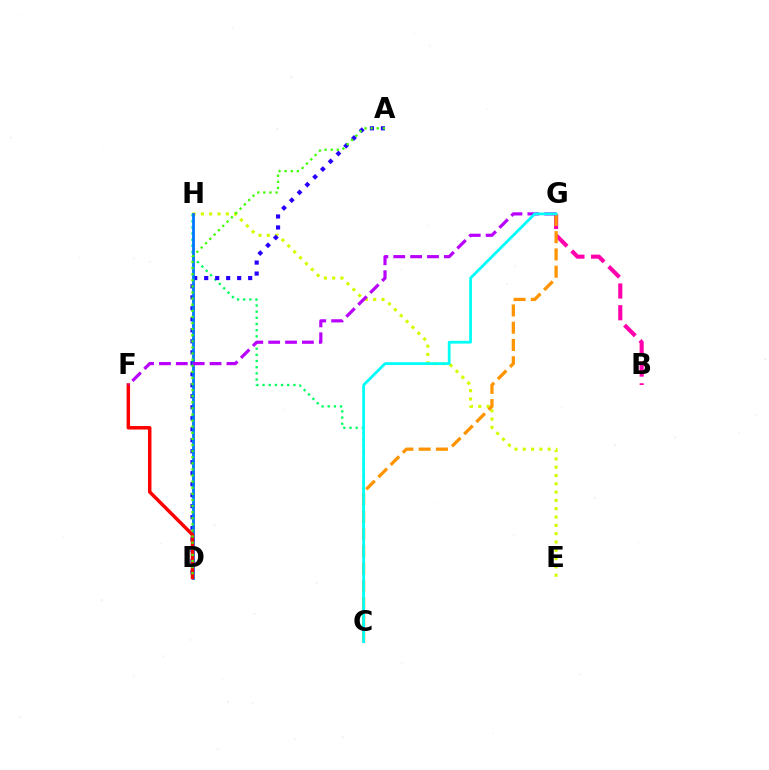{('E', 'H'): [{'color': '#d1ff00', 'line_style': 'dotted', 'thickness': 2.26}], ('C', 'H'): [{'color': '#00ff5c', 'line_style': 'dotted', 'thickness': 1.68}], ('B', 'G'): [{'color': '#ff00ac', 'line_style': 'dashed', 'thickness': 2.95}], ('A', 'D'): [{'color': '#2500ff', 'line_style': 'dotted', 'thickness': 2.99}, {'color': '#3dff00', 'line_style': 'dotted', 'thickness': 1.66}], ('D', 'H'): [{'color': '#0074ff', 'line_style': 'solid', 'thickness': 2.0}], ('D', 'F'): [{'color': '#ff0000', 'line_style': 'solid', 'thickness': 2.51}], ('C', 'G'): [{'color': '#ff9400', 'line_style': 'dashed', 'thickness': 2.34}, {'color': '#00fff6', 'line_style': 'solid', 'thickness': 1.99}], ('F', 'G'): [{'color': '#b900ff', 'line_style': 'dashed', 'thickness': 2.29}]}